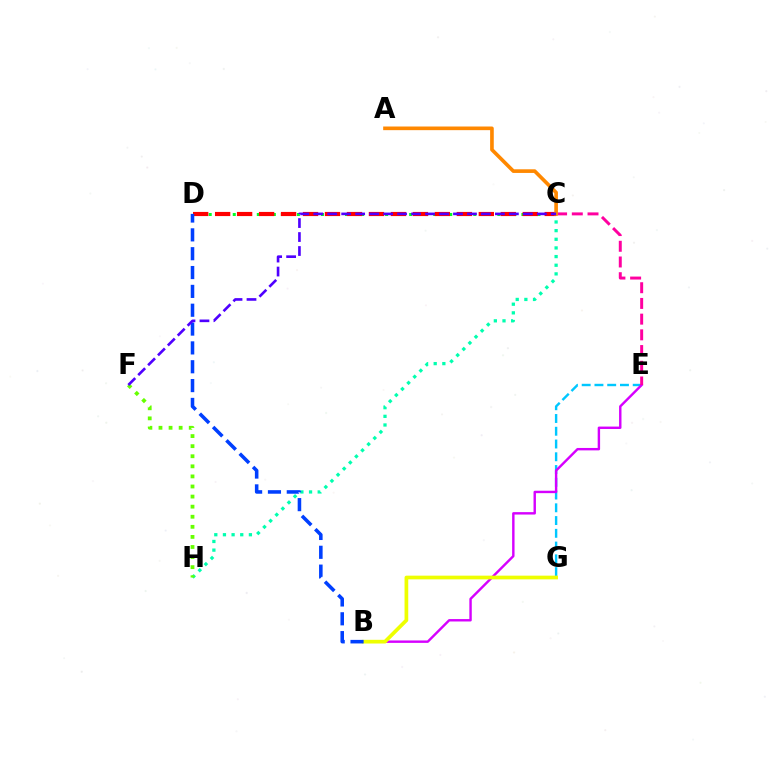{('E', 'G'): [{'color': '#00c7ff', 'line_style': 'dashed', 'thickness': 1.73}], ('B', 'E'): [{'color': '#d600ff', 'line_style': 'solid', 'thickness': 1.74}], ('C', 'D'): [{'color': '#00ff27', 'line_style': 'dotted', 'thickness': 2.18}, {'color': '#ff0000', 'line_style': 'dashed', 'thickness': 2.99}], ('C', 'E'): [{'color': '#ff00a0', 'line_style': 'dashed', 'thickness': 2.13}], ('C', 'H'): [{'color': '#00ffaf', 'line_style': 'dotted', 'thickness': 2.35}], ('B', 'G'): [{'color': '#eeff00', 'line_style': 'solid', 'thickness': 2.67}], ('B', 'D'): [{'color': '#003fff', 'line_style': 'dashed', 'thickness': 2.56}], ('F', 'H'): [{'color': '#66ff00', 'line_style': 'dotted', 'thickness': 2.74}], ('A', 'C'): [{'color': '#ff8800', 'line_style': 'solid', 'thickness': 2.63}], ('C', 'F'): [{'color': '#4f00ff', 'line_style': 'dashed', 'thickness': 1.9}]}